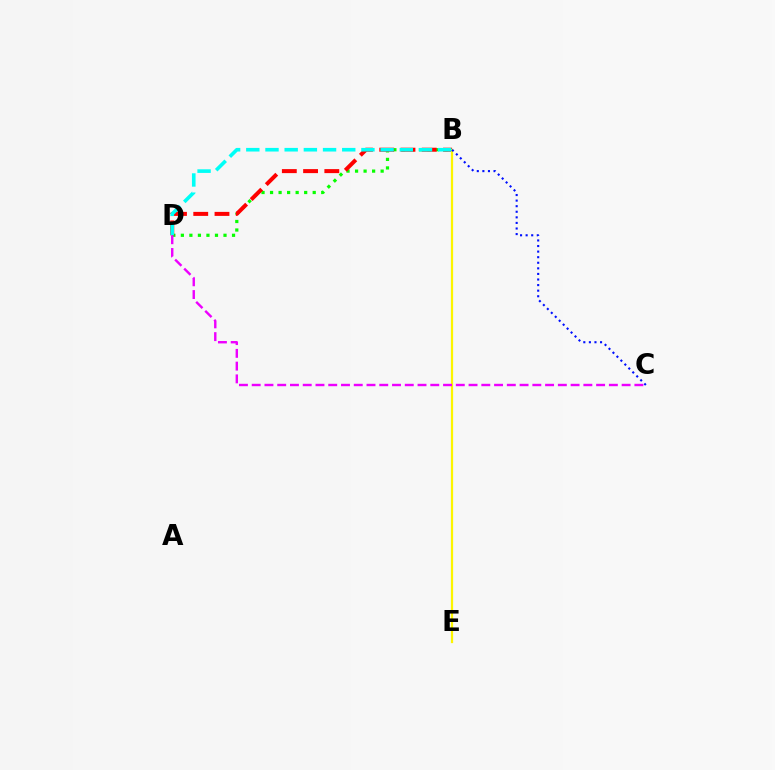{('B', 'D'): [{'color': '#08ff00', 'line_style': 'dotted', 'thickness': 2.32}, {'color': '#ff0000', 'line_style': 'dashed', 'thickness': 2.89}, {'color': '#00fff6', 'line_style': 'dashed', 'thickness': 2.61}], ('B', 'E'): [{'color': '#fcf500', 'line_style': 'solid', 'thickness': 1.61}], ('B', 'C'): [{'color': '#0010ff', 'line_style': 'dotted', 'thickness': 1.52}], ('C', 'D'): [{'color': '#ee00ff', 'line_style': 'dashed', 'thickness': 1.73}]}